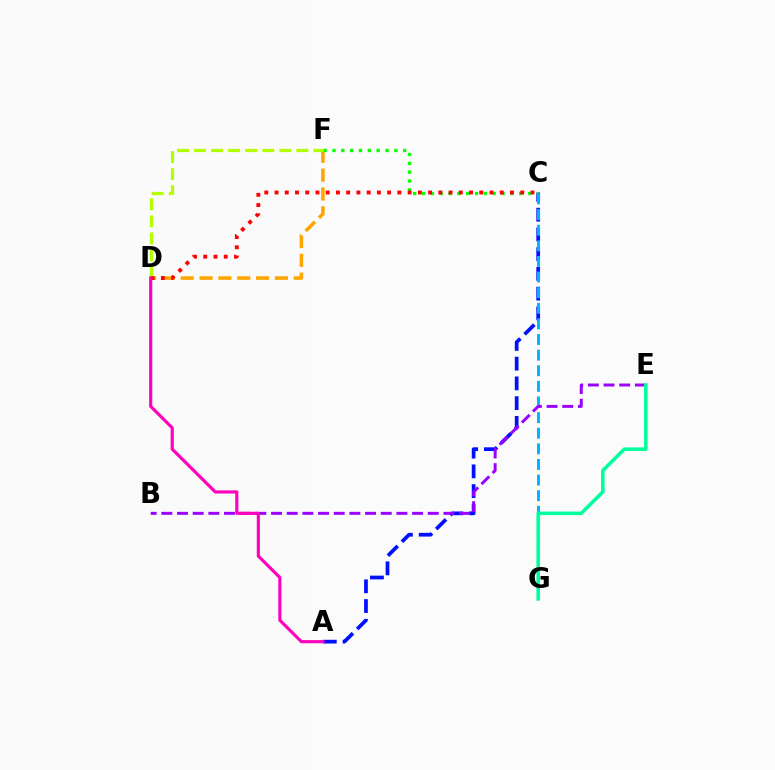{('D', 'F'): [{'color': '#ffa500', 'line_style': 'dashed', 'thickness': 2.56}, {'color': '#b3ff00', 'line_style': 'dashed', 'thickness': 2.32}], ('A', 'C'): [{'color': '#0010ff', 'line_style': 'dashed', 'thickness': 2.68}], ('C', 'F'): [{'color': '#08ff00', 'line_style': 'dotted', 'thickness': 2.4}], ('C', 'G'): [{'color': '#00b5ff', 'line_style': 'dashed', 'thickness': 2.12}], ('B', 'E'): [{'color': '#9b00ff', 'line_style': 'dashed', 'thickness': 2.13}], ('C', 'D'): [{'color': '#ff0000', 'line_style': 'dotted', 'thickness': 2.78}], ('E', 'G'): [{'color': '#00ff9d', 'line_style': 'solid', 'thickness': 2.57}], ('A', 'D'): [{'color': '#ff00bd', 'line_style': 'solid', 'thickness': 2.26}]}